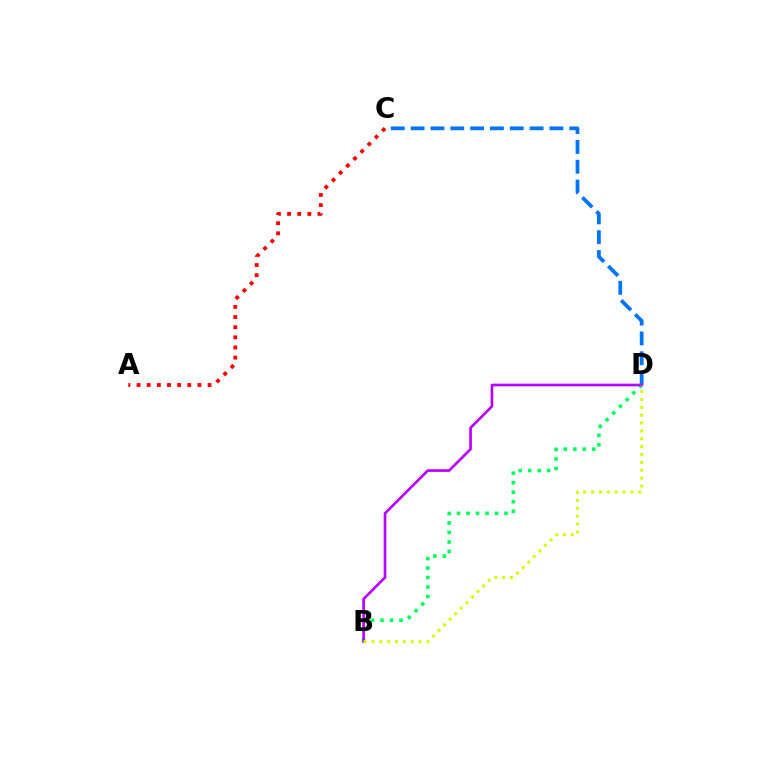{('C', 'D'): [{'color': '#0074ff', 'line_style': 'dashed', 'thickness': 2.69}], ('A', 'C'): [{'color': '#ff0000', 'line_style': 'dotted', 'thickness': 2.76}], ('B', 'D'): [{'color': '#00ff5c', 'line_style': 'dotted', 'thickness': 2.58}, {'color': '#b900ff', 'line_style': 'solid', 'thickness': 1.92}, {'color': '#d1ff00', 'line_style': 'dotted', 'thickness': 2.14}]}